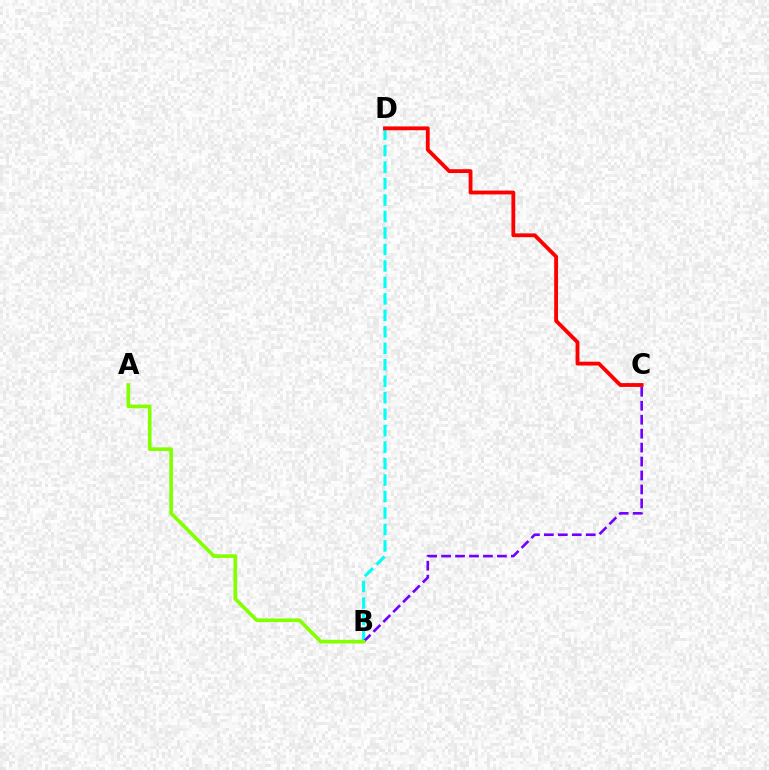{('B', 'D'): [{'color': '#00fff6', 'line_style': 'dashed', 'thickness': 2.24}], ('C', 'D'): [{'color': '#ff0000', 'line_style': 'solid', 'thickness': 2.75}], ('B', 'C'): [{'color': '#7200ff', 'line_style': 'dashed', 'thickness': 1.9}], ('A', 'B'): [{'color': '#84ff00', 'line_style': 'solid', 'thickness': 2.62}]}